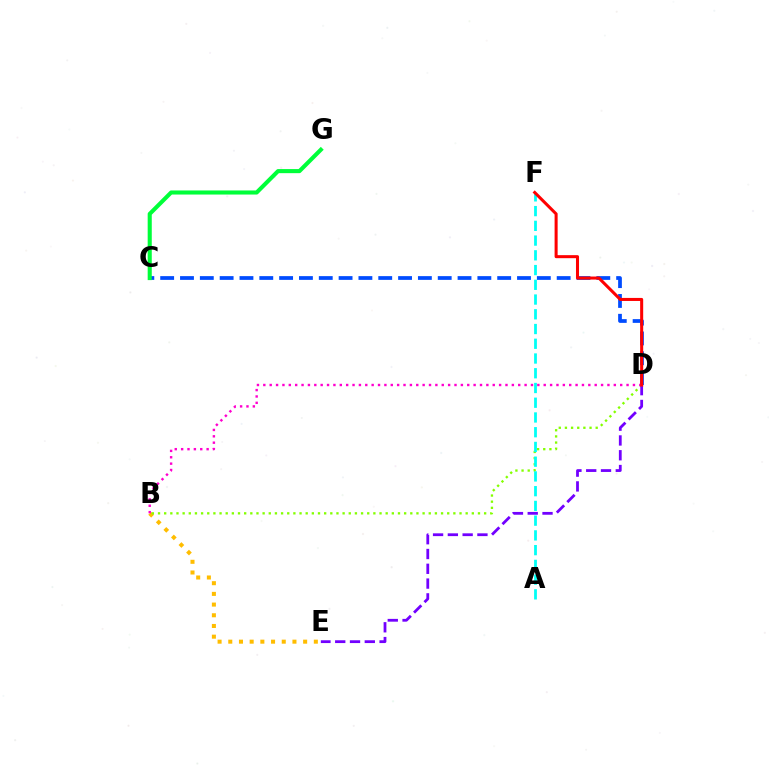{('B', 'E'): [{'color': '#ffbd00', 'line_style': 'dotted', 'thickness': 2.91}], ('C', 'D'): [{'color': '#004bff', 'line_style': 'dashed', 'thickness': 2.69}], ('B', 'D'): [{'color': '#84ff00', 'line_style': 'dotted', 'thickness': 1.67}, {'color': '#ff00cf', 'line_style': 'dotted', 'thickness': 1.73}], ('D', 'E'): [{'color': '#7200ff', 'line_style': 'dashed', 'thickness': 2.01}], ('C', 'G'): [{'color': '#00ff39', 'line_style': 'solid', 'thickness': 2.94}], ('A', 'F'): [{'color': '#00fff6', 'line_style': 'dashed', 'thickness': 2.0}], ('D', 'F'): [{'color': '#ff0000', 'line_style': 'solid', 'thickness': 2.19}]}